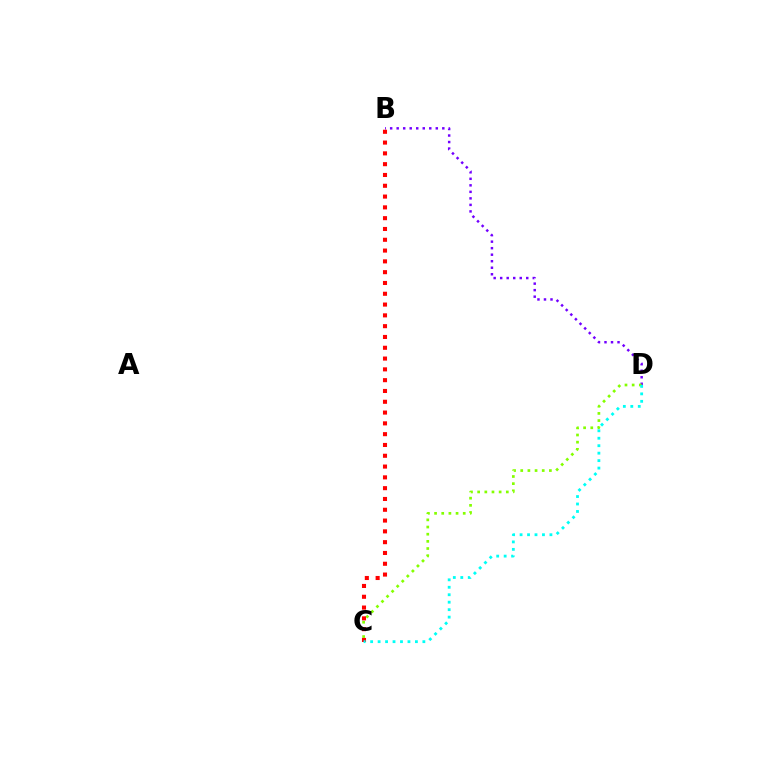{('B', 'D'): [{'color': '#7200ff', 'line_style': 'dotted', 'thickness': 1.77}], ('C', 'D'): [{'color': '#84ff00', 'line_style': 'dotted', 'thickness': 1.95}, {'color': '#00fff6', 'line_style': 'dotted', 'thickness': 2.03}], ('B', 'C'): [{'color': '#ff0000', 'line_style': 'dotted', 'thickness': 2.93}]}